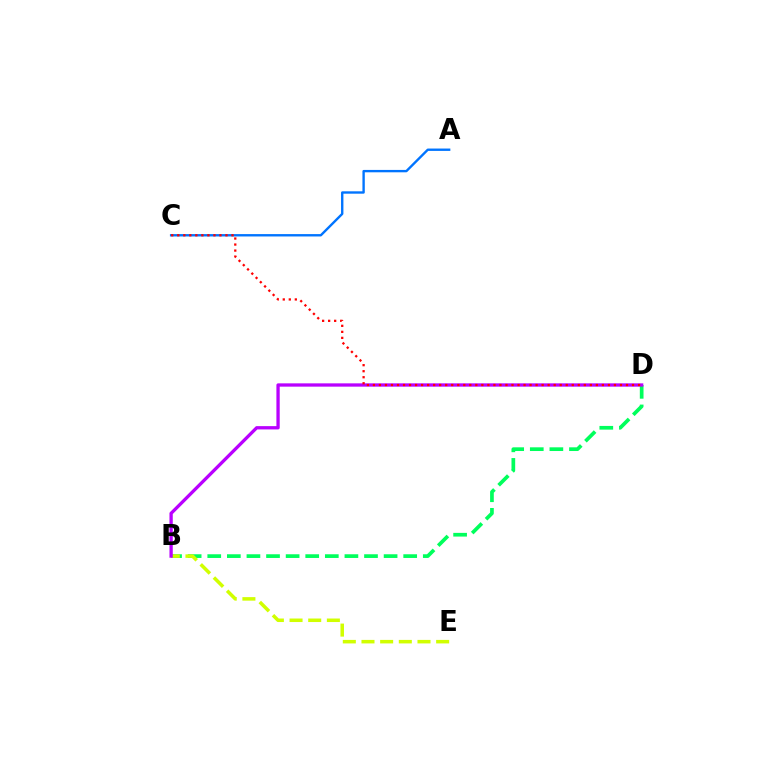{('B', 'D'): [{'color': '#00ff5c', 'line_style': 'dashed', 'thickness': 2.66}, {'color': '#b900ff', 'line_style': 'solid', 'thickness': 2.38}], ('B', 'E'): [{'color': '#d1ff00', 'line_style': 'dashed', 'thickness': 2.54}], ('A', 'C'): [{'color': '#0074ff', 'line_style': 'solid', 'thickness': 1.71}], ('C', 'D'): [{'color': '#ff0000', 'line_style': 'dotted', 'thickness': 1.64}]}